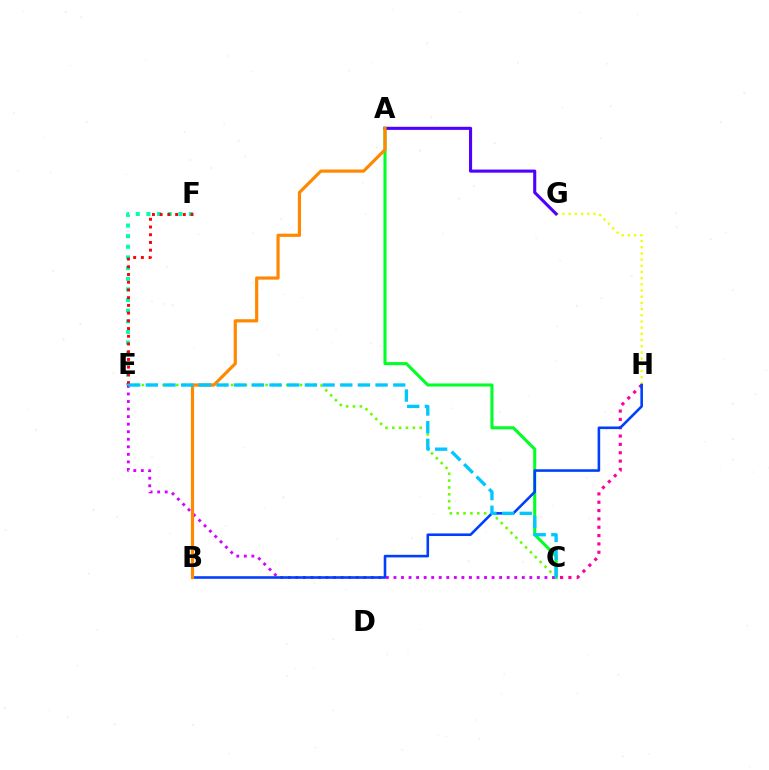{('A', 'C'): [{'color': '#00ff27', 'line_style': 'solid', 'thickness': 2.21}], ('E', 'F'): [{'color': '#00ffaf', 'line_style': 'dotted', 'thickness': 2.89}, {'color': '#ff0000', 'line_style': 'dotted', 'thickness': 2.1}], ('C', 'E'): [{'color': '#66ff00', 'line_style': 'dotted', 'thickness': 1.87}, {'color': '#d600ff', 'line_style': 'dotted', 'thickness': 2.05}, {'color': '#00c7ff', 'line_style': 'dashed', 'thickness': 2.4}], ('C', 'H'): [{'color': '#ff00a0', 'line_style': 'dotted', 'thickness': 2.27}], ('G', 'H'): [{'color': '#eeff00', 'line_style': 'dotted', 'thickness': 1.68}], ('A', 'G'): [{'color': '#4f00ff', 'line_style': 'solid', 'thickness': 2.22}], ('B', 'H'): [{'color': '#003fff', 'line_style': 'solid', 'thickness': 1.86}], ('A', 'B'): [{'color': '#ff8800', 'line_style': 'solid', 'thickness': 2.29}]}